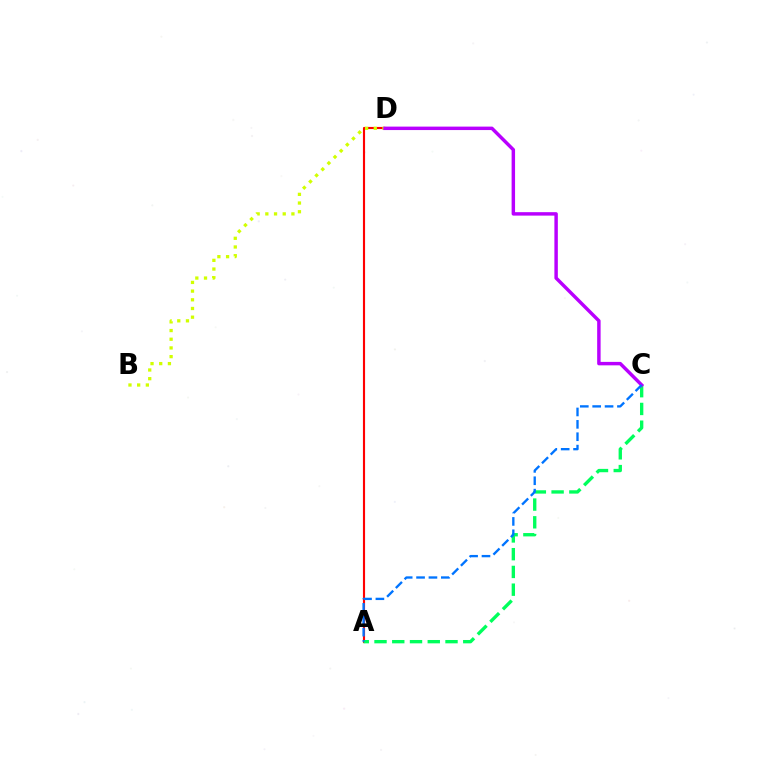{('A', 'D'): [{'color': '#ff0000', 'line_style': 'solid', 'thickness': 1.53}], ('A', 'C'): [{'color': '#00ff5c', 'line_style': 'dashed', 'thickness': 2.41}, {'color': '#0074ff', 'line_style': 'dashed', 'thickness': 1.68}], ('B', 'D'): [{'color': '#d1ff00', 'line_style': 'dotted', 'thickness': 2.36}], ('C', 'D'): [{'color': '#b900ff', 'line_style': 'solid', 'thickness': 2.48}]}